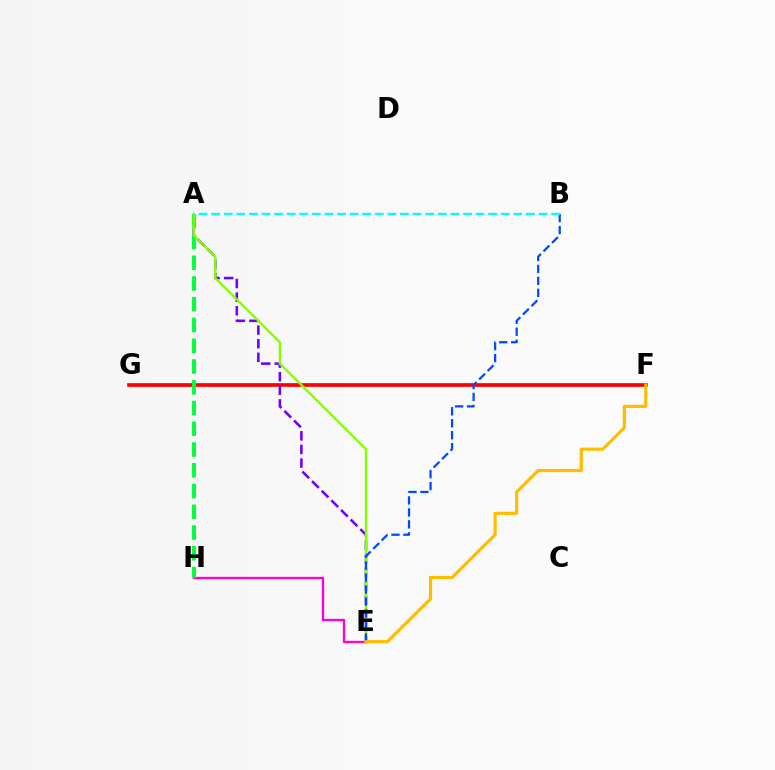{('F', 'G'): [{'color': '#ff0000', 'line_style': 'solid', 'thickness': 2.65}], ('E', 'H'): [{'color': '#ff00cf', 'line_style': 'solid', 'thickness': 1.69}], ('A', 'E'): [{'color': '#7200ff', 'line_style': 'dashed', 'thickness': 1.85}, {'color': '#84ff00', 'line_style': 'solid', 'thickness': 1.68}], ('A', 'H'): [{'color': '#00ff39', 'line_style': 'dashed', 'thickness': 2.82}], ('B', 'E'): [{'color': '#004bff', 'line_style': 'dashed', 'thickness': 1.63}], ('E', 'F'): [{'color': '#ffbd00', 'line_style': 'solid', 'thickness': 2.28}], ('A', 'B'): [{'color': '#00fff6', 'line_style': 'dashed', 'thickness': 1.71}]}